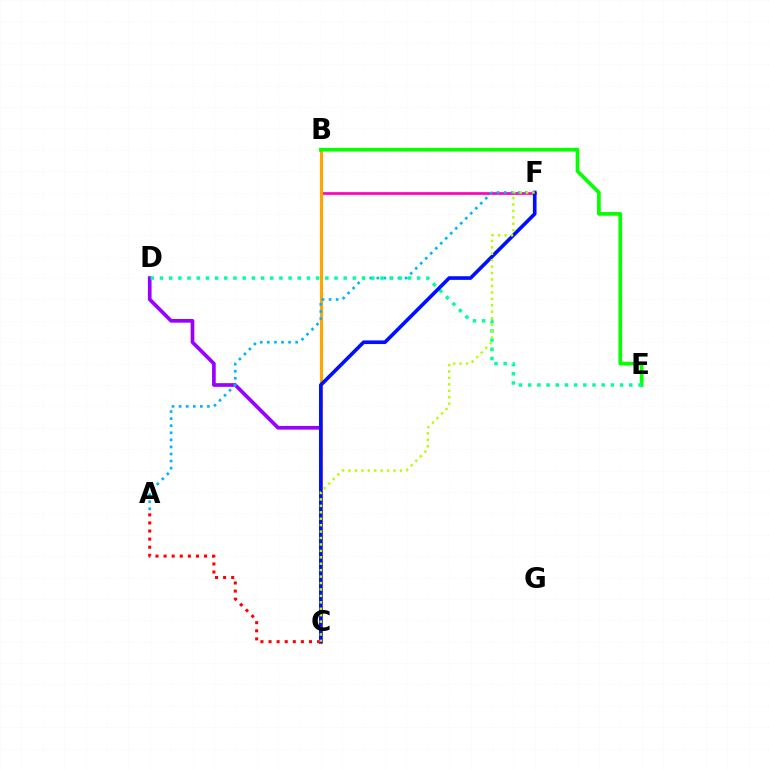{('B', 'F'): [{'color': '#ff00bd', 'line_style': 'solid', 'thickness': 1.94}], ('C', 'D'): [{'color': '#9b00ff', 'line_style': 'solid', 'thickness': 2.65}], ('B', 'C'): [{'color': '#ffa500', 'line_style': 'solid', 'thickness': 2.29}], ('A', 'F'): [{'color': '#00b5ff', 'line_style': 'dotted', 'thickness': 1.92}], ('B', 'E'): [{'color': '#08ff00', 'line_style': 'solid', 'thickness': 2.67}], ('D', 'E'): [{'color': '#00ff9d', 'line_style': 'dotted', 'thickness': 2.5}], ('C', 'F'): [{'color': '#0010ff', 'line_style': 'solid', 'thickness': 2.62}, {'color': '#b3ff00', 'line_style': 'dotted', 'thickness': 1.75}], ('A', 'C'): [{'color': '#ff0000', 'line_style': 'dotted', 'thickness': 2.2}]}